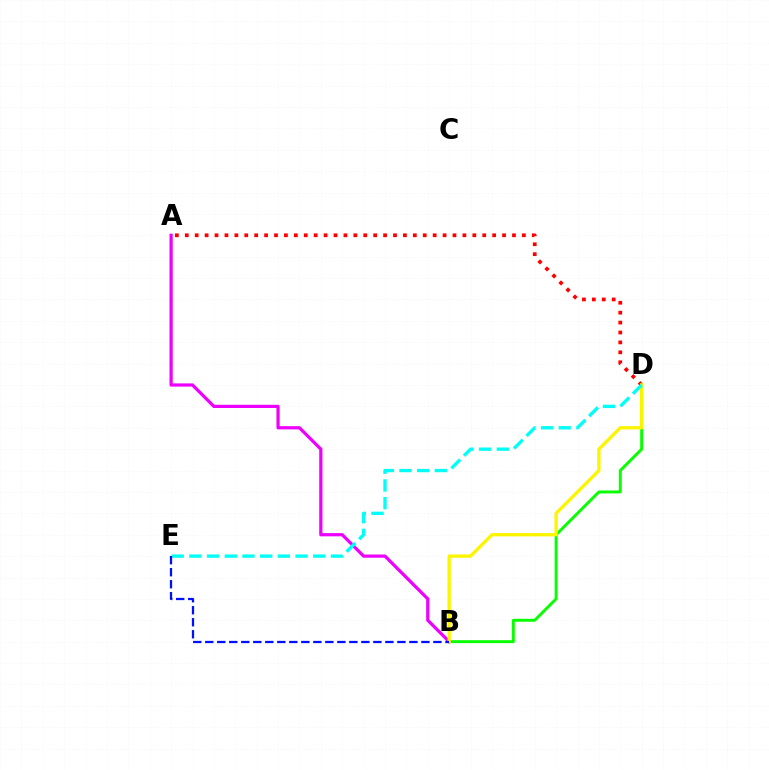{('A', 'D'): [{'color': '#ff0000', 'line_style': 'dotted', 'thickness': 2.69}], ('B', 'D'): [{'color': '#08ff00', 'line_style': 'solid', 'thickness': 2.12}, {'color': '#fcf500', 'line_style': 'solid', 'thickness': 2.38}], ('A', 'B'): [{'color': '#ee00ff', 'line_style': 'solid', 'thickness': 2.32}], ('D', 'E'): [{'color': '#00fff6', 'line_style': 'dashed', 'thickness': 2.4}], ('B', 'E'): [{'color': '#0010ff', 'line_style': 'dashed', 'thickness': 1.63}]}